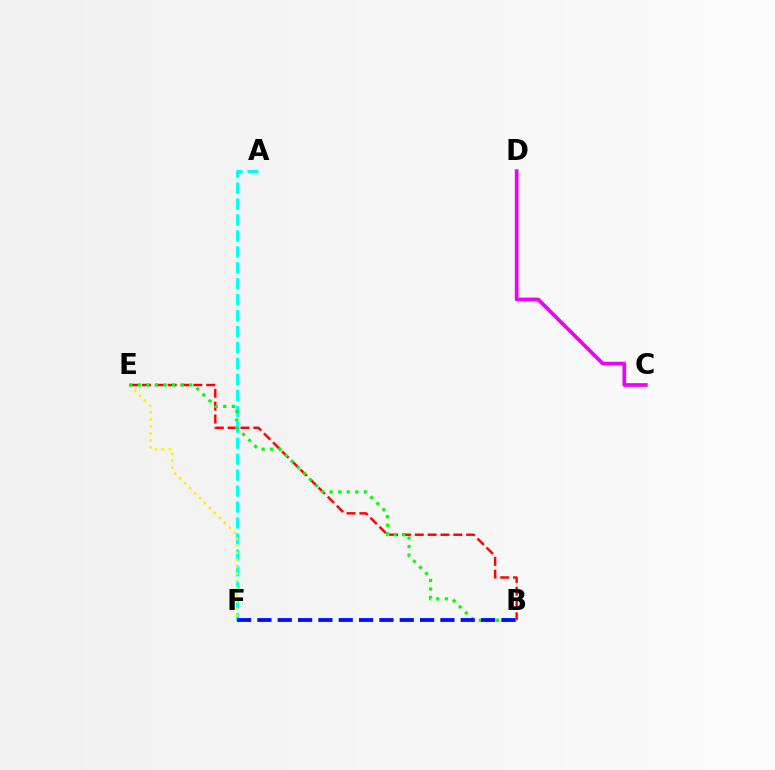{('A', 'F'): [{'color': '#00fff6', 'line_style': 'dashed', 'thickness': 2.17}], ('E', 'F'): [{'color': '#fcf500', 'line_style': 'dotted', 'thickness': 1.9}], ('B', 'E'): [{'color': '#ff0000', 'line_style': 'dashed', 'thickness': 1.74}, {'color': '#08ff00', 'line_style': 'dotted', 'thickness': 2.33}], ('C', 'D'): [{'color': '#ee00ff', 'line_style': 'solid', 'thickness': 2.68}], ('B', 'F'): [{'color': '#0010ff', 'line_style': 'dashed', 'thickness': 2.76}]}